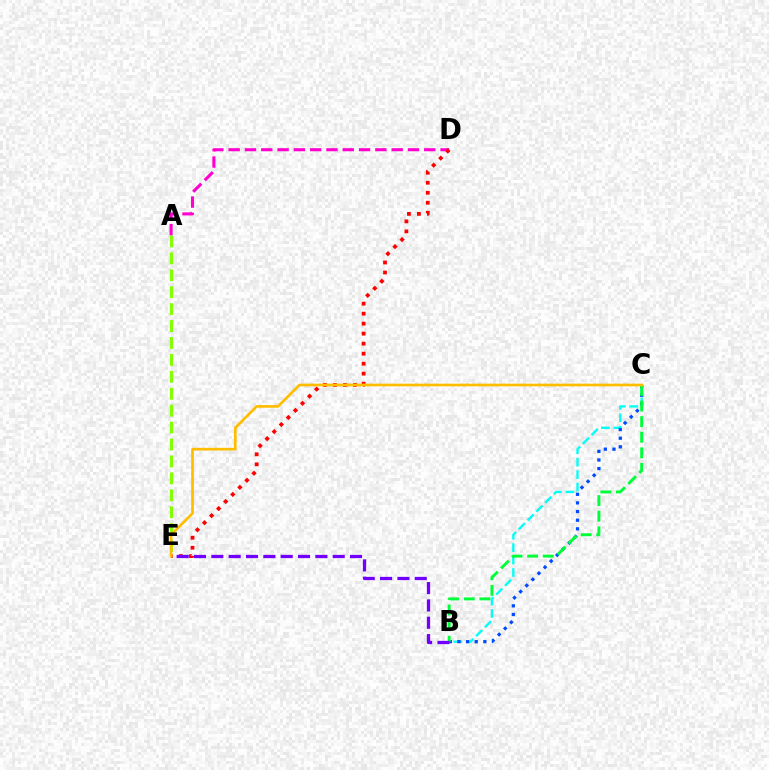{('B', 'C'): [{'color': '#00fff6', 'line_style': 'dashed', 'thickness': 1.69}, {'color': '#004bff', 'line_style': 'dotted', 'thickness': 2.35}, {'color': '#00ff39', 'line_style': 'dashed', 'thickness': 2.12}], ('A', 'E'): [{'color': '#84ff00', 'line_style': 'dashed', 'thickness': 2.3}], ('A', 'D'): [{'color': '#ff00cf', 'line_style': 'dashed', 'thickness': 2.21}], ('D', 'E'): [{'color': '#ff0000', 'line_style': 'dotted', 'thickness': 2.72}], ('B', 'E'): [{'color': '#7200ff', 'line_style': 'dashed', 'thickness': 2.36}], ('C', 'E'): [{'color': '#ffbd00', 'line_style': 'solid', 'thickness': 1.93}]}